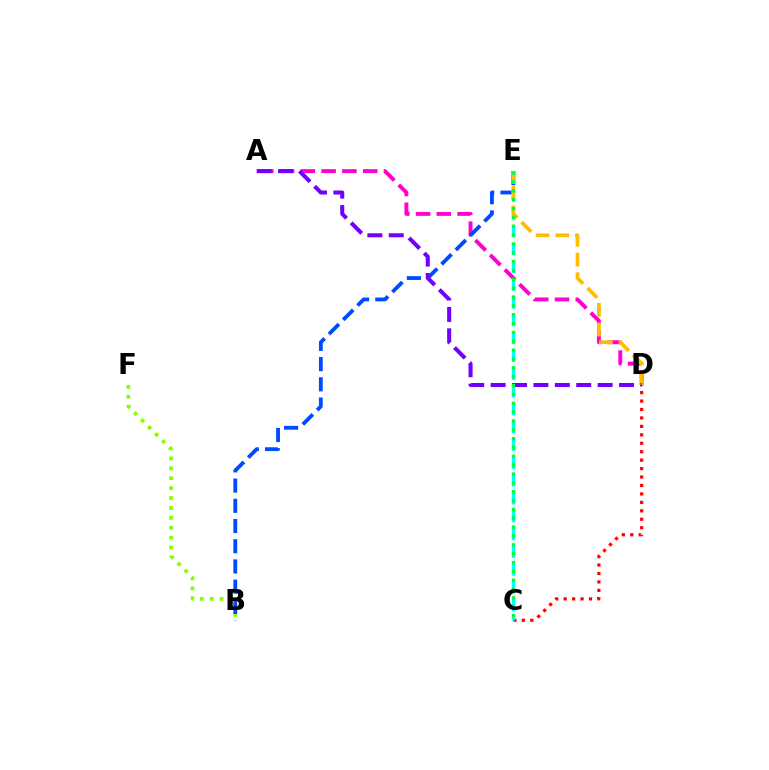{('A', 'D'): [{'color': '#ff00cf', 'line_style': 'dashed', 'thickness': 2.82}, {'color': '#7200ff', 'line_style': 'dashed', 'thickness': 2.91}], ('B', 'F'): [{'color': '#84ff00', 'line_style': 'dotted', 'thickness': 2.69}], ('C', 'D'): [{'color': '#ff0000', 'line_style': 'dotted', 'thickness': 2.29}], ('B', 'E'): [{'color': '#004bff', 'line_style': 'dashed', 'thickness': 2.75}], ('C', 'E'): [{'color': '#00fff6', 'line_style': 'dashed', 'thickness': 2.42}, {'color': '#00ff39', 'line_style': 'dotted', 'thickness': 2.4}], ('D', 'E'): [{'color': '#ffbd00', 'line_style': 'dashed', 'thickness': 2.68}]}